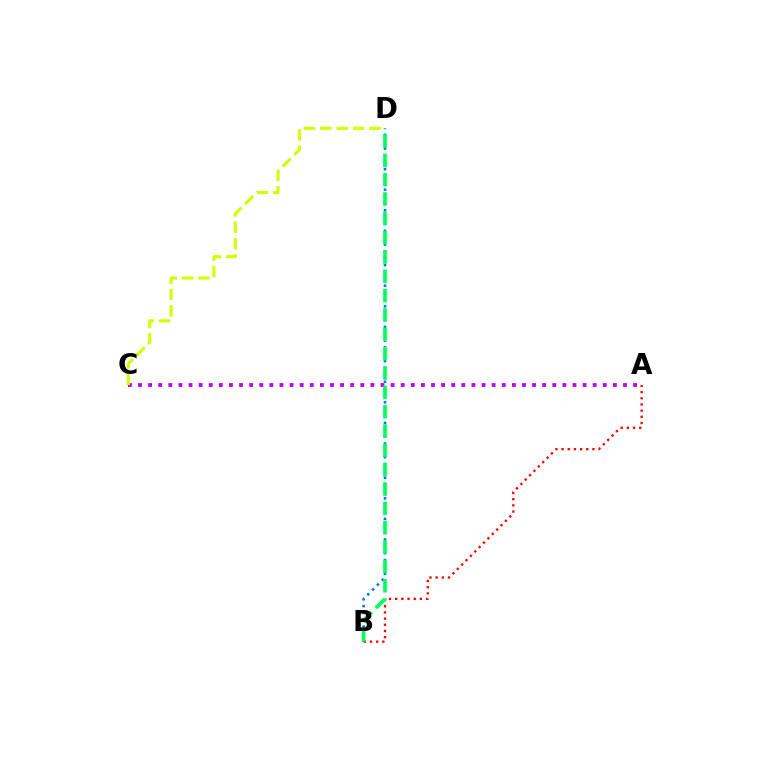{('A', 'B'): [{'color': '#ff0000', 'line_style': 'dotted', 'thickness': 1.68}], ('A', 'C'): [{'color': '#b900ff', 'line_style': 'dotted', 'thickness': 2.75}], ('C', 'D'): [{'color': '#d1ff00', 'line_style': 'dashed', 'thickness': 2.23}], ('B', 'D'): [{'color': '#0074ff', 'line_style': 'dotted', 'thickness': 1.86}, {'color': '#00ff5c', 'line_style': 'dashed', 'thickness': 2.63}]}